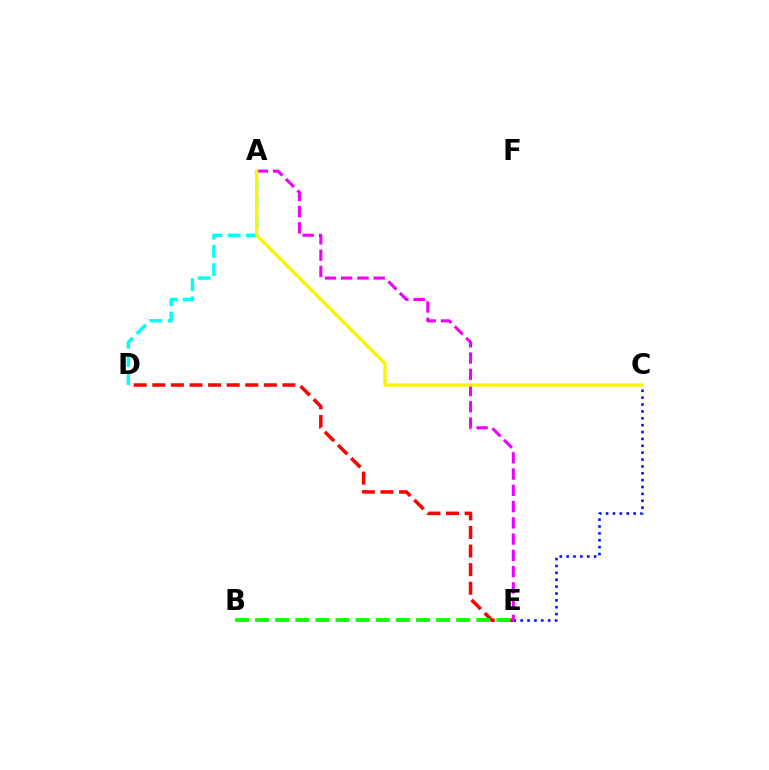{('C', 'E'): [{'color': '#0010ff', 'line_style': 'dotted', 'thickness': 1.87}], ('D', 'E'): [{'color': '#ff0000', 'line_style': 'dashed', 'thickness': 2.53}], ('A', 'D'): [{'color': '#00fff6', 'line_style': 'dashed', 'thickness': 2.47}], ('B', 'E'): [{'color': '#08ff00', 'line_style': 'dashed', 'thickness': 2.73}], ('A', 'E'): [{'color': '#ee00ff', 'line_style': 'dashed', 'thickness': 2.21}], ('A', 'C'): [{'color': '#fcf500', 'line_style': 'solid', 'thickness': 2.4}]}